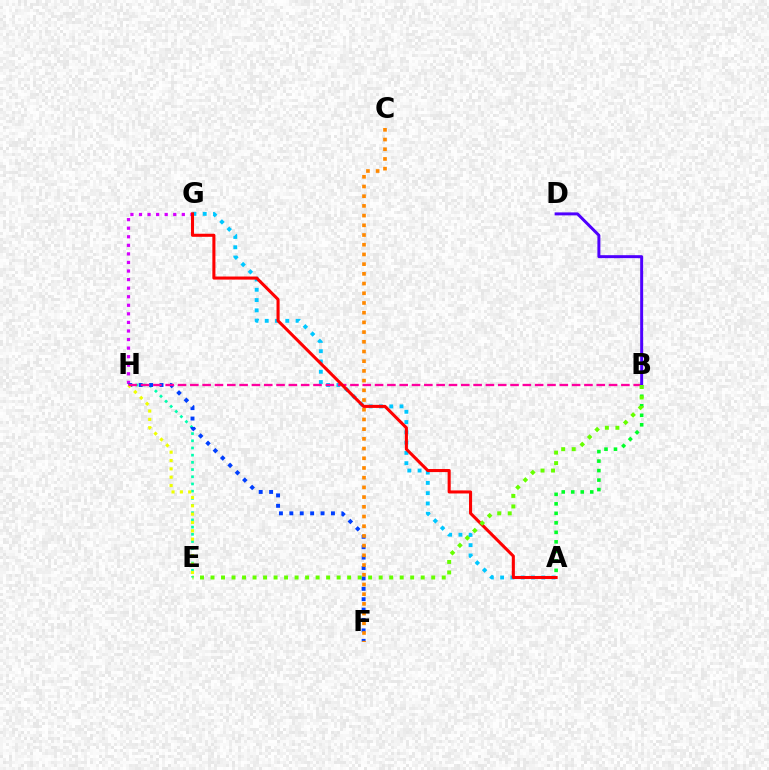{('G', 'H'): [{'color': '#d600ff', 'line_style': 'dotted', 'thickness': 2.33}], ('A', 'G'): [{'color': '#00c7ff', 'line_style': 'dotted', 'thickness': 2.79}, {'color': '#ff0000', 'line_style': 'solid', 'thickness': 2.21}], ('E', 'H'): [{'color': '#00ffaf', 'line_style': 'dotted', 'thickness': 1.95}, {'color': '#eeff00', 'line_style': 'dotted', 'thickness': 2.26}], ('F', 'H'): [{'color': '#003fff', 'line_style': 'dotted', 'thickness': 2.83}], ('B', 'H'): [{'color': '#ff00a0', 'line_style': 'dashed', 'thickness': 1.67}], ('A', 'B'): [{'color': '#00ff27', 'line_style': 'dotted', 'thickness': 2.58}], ('C', 'F'): [{'color': '#ff8800', 'line_style': 'dotted', 'thickness': 2.64}], ('B', 'D'): [{'color': '#4f00ff', 'line_style': 'solid', 'thickness': 2.14}], ('B', 'E'): [{'color': '#66ff00', 'line_style': 'dotted', 'thickness': 2.86}]}